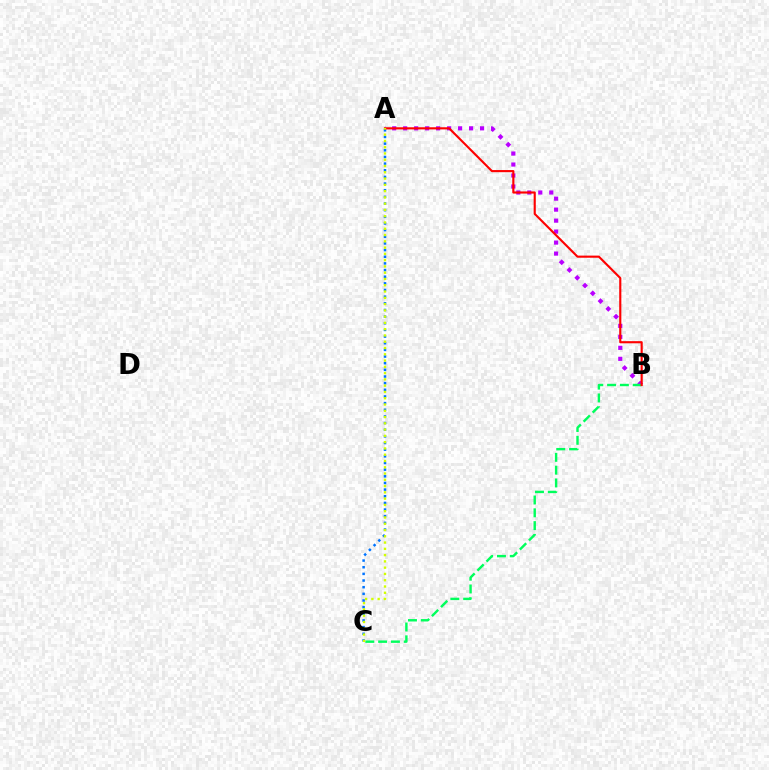{('A', 'B'): [{'color': '#b900ff', 'line_style': 'dotted', 'thickness': 2.98}, {'color': '#ff0000', 'line_style': 'solid', 'thickness': 1.53}], ('A', 'C'): [{'color': '#0074ff', 'line_style': 'dotted', 'thickness': 1.81}, {'color': '#d1ff00', 'line_style': 'dotted', 'thickness': 1.71}], ('B', 'C'): [{'color': '#00ff5c', 'line_style': 'dashed', 'thickness': 1.74}]}